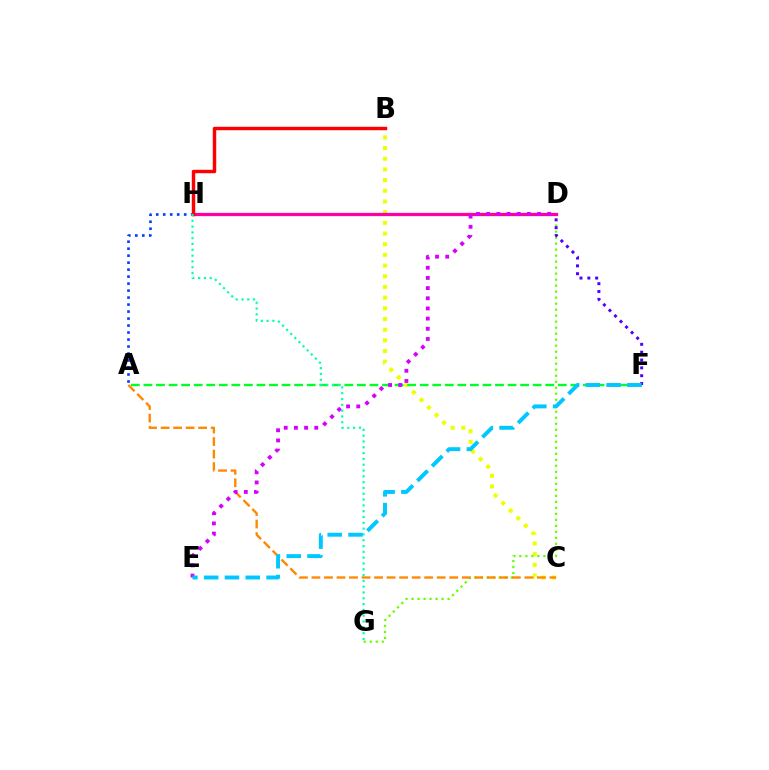{('A', 'H'): [{'color': '#003fff', 'line_style': 'dotted', 'thickness': 1.9}], ('B', 'C'): [{'color': '#eeff00', 'line_style': 'dotted', 'thickness': 2.9}], ('D', 'G'): [{'color': '#66ff00', 'line_style': 'dotted', 'thickness': 1.63}], ('A', 'C'): [{'color': '#ff8800', 'line_style': 'dashed', 'thickness': 1.7}], ('A', 'F'): [{'color': '#00ff27', 'line_style': 'dashed', 'thickness': 1.71}], ('D', 'H'): [{'color': '#ff00a0', 'line_style': 'solid', 'thickness': 2.35}], ('D', 'E'): [{'color': '#d600ff', 'line_style': 'dotted', 'thickness': 2.76}], ('B', 'H'): [{'color': '#ff0000', 'line_style': 'solid', 'thickness': 2.48}], ('D', 'F'): [{'color': '#4f00ff', 'line_style': 'dotted', 'thickness': 2.13}], ('G', 'H'): [{'color': '#00ffaf', 'line_style': 'dotted', 'thickness': 1.58}], ('E', 'F'): [{'color': '#00c7ff', 'line_style': 'dashed', 'thickness': 2.82}]}